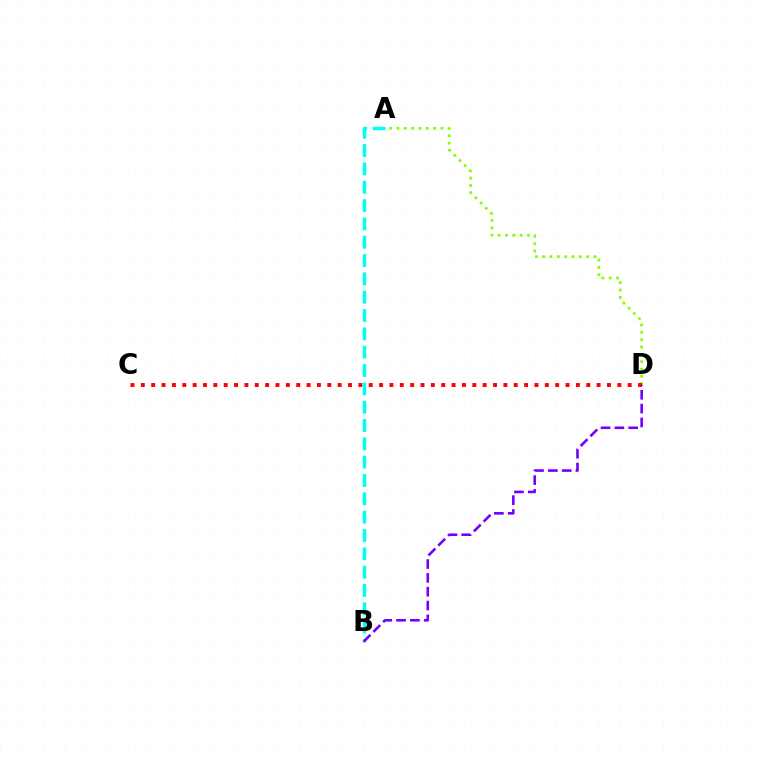{('A', 'D'): [{'color': '#84ff00', 'line_style': 'dotted', 'thickness': 1.99}], ('C', 'D'): [{'color': '#ff0000', 'line_style': 'dotted', 'thickness': 2.81}], ('A', 'B'): [{'color': '#00fff6', 'line_style': 'dashed', 'thickness': 2.49}], ('B', 'D'): [{'color': '#7200ff', 'line_style': 'dashed', 'thickness': 1.88}]}